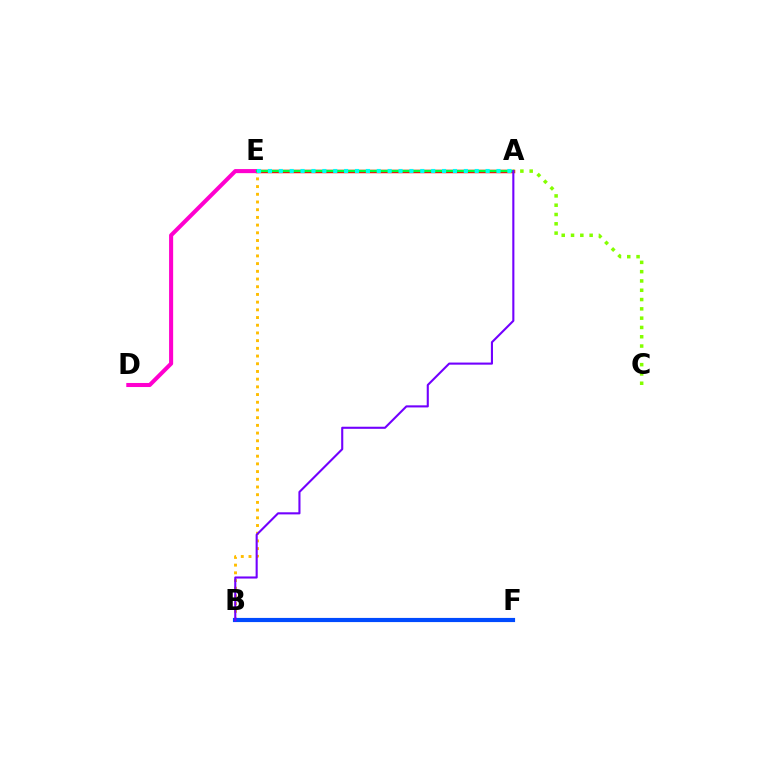{('B', 'E'): [{'color': '#ffbd00', 'line_style': 'dotted', 'thickness': 2.09}], ('A', 'E'): [{'color': '#ff0000', 'line_style': 'solid', 'thickness': 2.49}, {'color': '#00ff39', 'line_style': 'solid', 'thickness': 1.65}, {'color': '#00fff6', 'line_style': 'dotted', 'thickness': 2.96}], ('D', 'E'): [{'color': '#ff00cf', 'line_style': 'solid', 'thickness': 2.93}], ('B', 'F'): [{'color': '#004bff', 'line_style': 'solid', 'thickness': 2.99}], ('A', 'C'): [{'color': '#84ff00', 'line_style': 'dotted', 'thickness': 2.53}], ('A', 'B'): [{'color': '#7200ff', 'line_style': 'solid', 'thickness': 1.51}]}